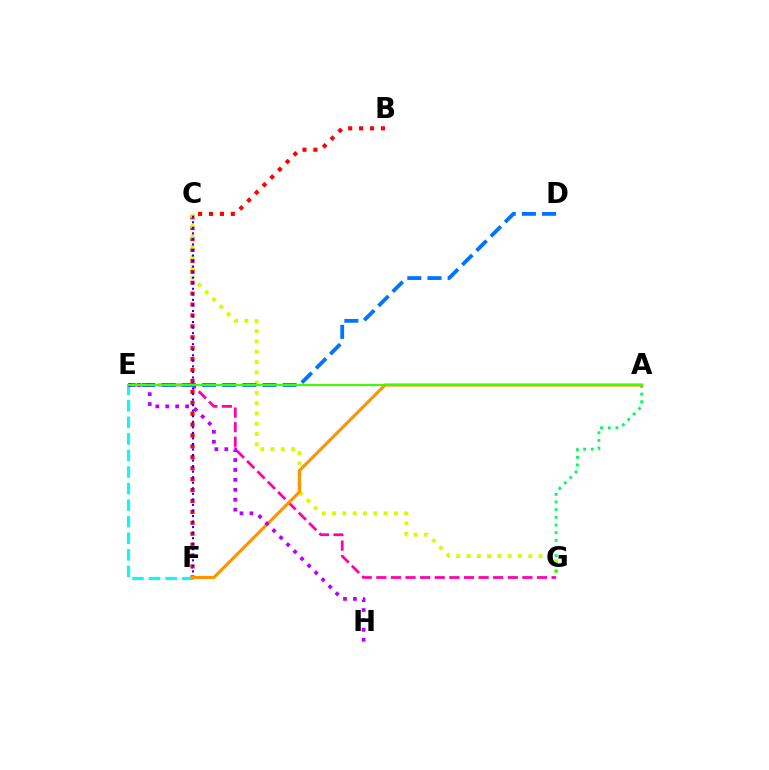{('B', 'F'): [{'color': '#ff0000', 'line_style': 'dotted', 'thickness': 2.97}], ('E', 'G'): [{'color': '#ff00ac', 'line_style': 'dashed', 'thickness': 1.98}], ('C', 'G'): [{'color': '#d1ff00', 'line_style': 'dotted', 'thickness': 2.8}], ('A', 'G'): [{'color': '#00ff5c', 'line_style': 'dotted', 'thickness': 2.08}], ('C', 'F'): [{'color': '#2500ff', 'line_style': 'dotted', 'thickness': 1.51}], ('E', 'F'): [{'color': '#00fff6', 'line_style': 'dashed', 'thickness': 2.25}], ('D', 'E'): [{'color': '#0074ff', 'line_style': 'dashed', 'thickness': 2.74}], ('A', 'F'): [{'color': '#ff9400', 'line_style': 'solid', 'thickness': 2.25}], ('E', 'H'): [{'color': '#b900ff', 'line_style': 'dotted', 'thickness': 2.7}], ('A', 'E'): [{'color': '#3dff00', 'line_style': 'solid', 'thickness': 1.52}]}